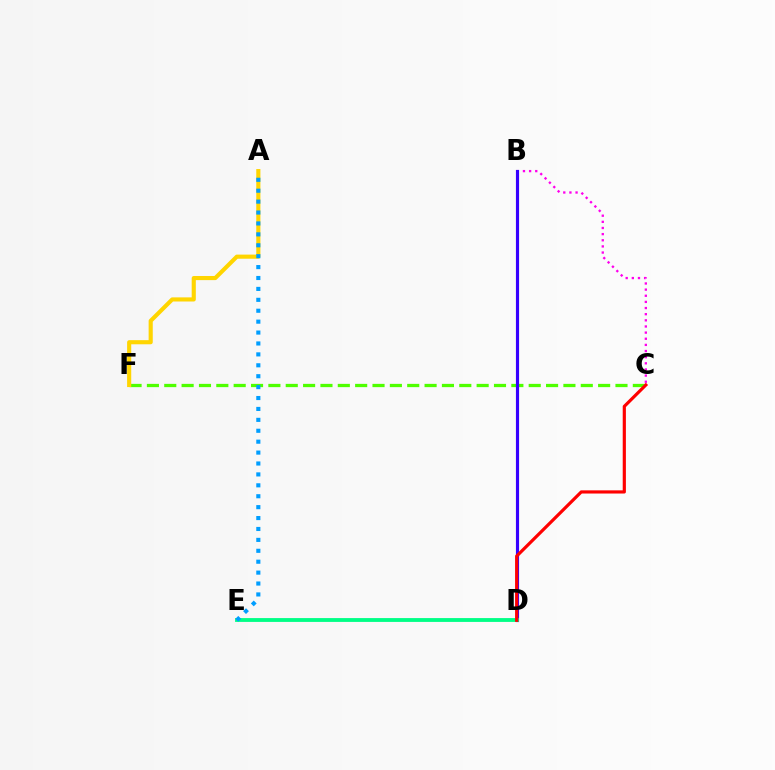{('B', 'C'): [{'color': '#ff00ed', 'line_style': 'dotted', 'thickness': 1.67}], ('C', 'F'): [{'color': '#4fff00', 'line_style': 'dashed', 'thickness': 2.36}], ('B', 'D'): [{'color': '#3700ff', 'line_style': 'solid', 'thickness': 2.27}], ('D', 'E'): [{'color': '#00ff86', 'line_style': 'solid', 'thickness': 2.76}], ('C', 'D'): [{'color': '#ff0000', 'line_style': 'solid', 'thickness': 2.29}], ('A', 'F'): [{'color': '#ffd500', 'line_style': 'solid', 'thickness': 2.97}], ('A', 'E'): [{'color': '#009eff', 'line_style': 'dotted', 'thickness': 2.96}]}